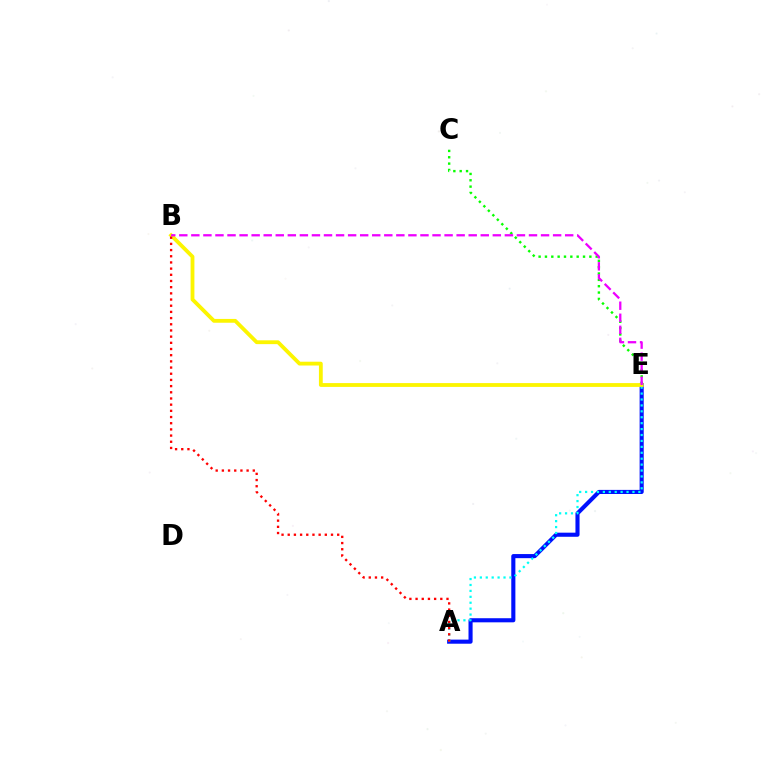{('C', 'E'): [{'color': '#08ff00', 'line_style': 'dotted', 'thickness': 1.72}], ('A', 'E'): [{'color': '#0010ff', 'line_style': 'solid', 'thickness': 2.95}, {'color': '#00fff6', 'line_style': 'dotted', 'thickness': 1.61}], ('B', 'E'): [{'color': '#fcf500', 'line_style': 'solid', 'thickness': 2.74}, {'color': '#ee00ff', 'line_style': 'dashed', 'thickness': 1.64}], ('A', 'B'): [{'color': '#ff0000', 'line_style': 'dotted', 'thickness': 1.68}]}